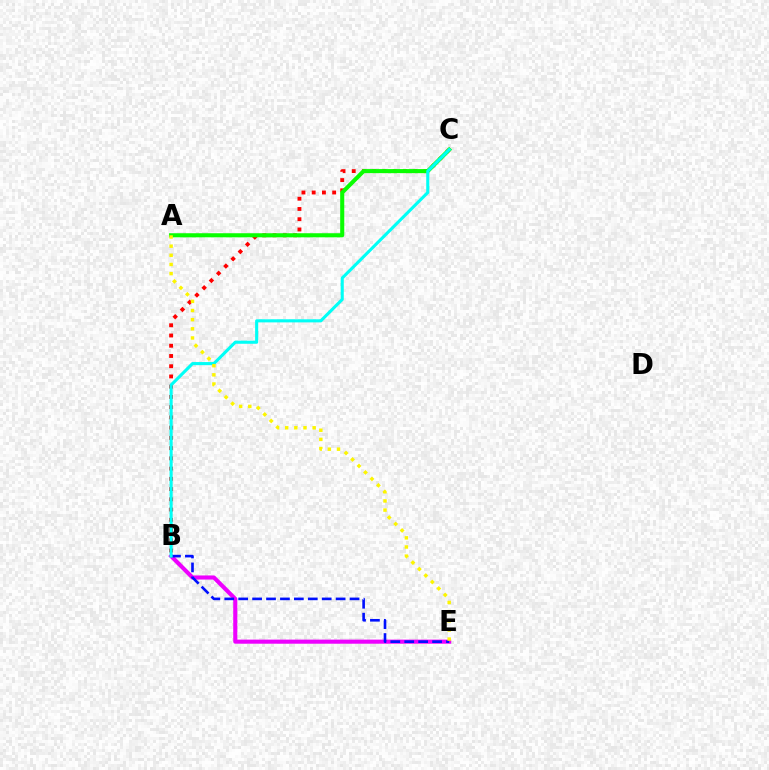{('B', 'E'): [{'color': '#ee00ff', 'line_style': 'solid', 'thickness': 2.95}, {'color': '#0010ff', 'line_style': 'dashed', 'thickness': 1.89}], ('B', 'C'): [{'color': '#ff0000', 'line_style': 'dotted', 'thickness': 2.78}, {'color': '#00fff6', 'line_style': 'solid', 'thickness': 2.23}], ('A', 'C'): [{'color': '#08ff00', 'line_style': 'solid', 'thickness': 2.94}], ('A', 'E'): [{'color': '#fcf500', 'line_style': 'dotted', 'thickness': 2.49}]}